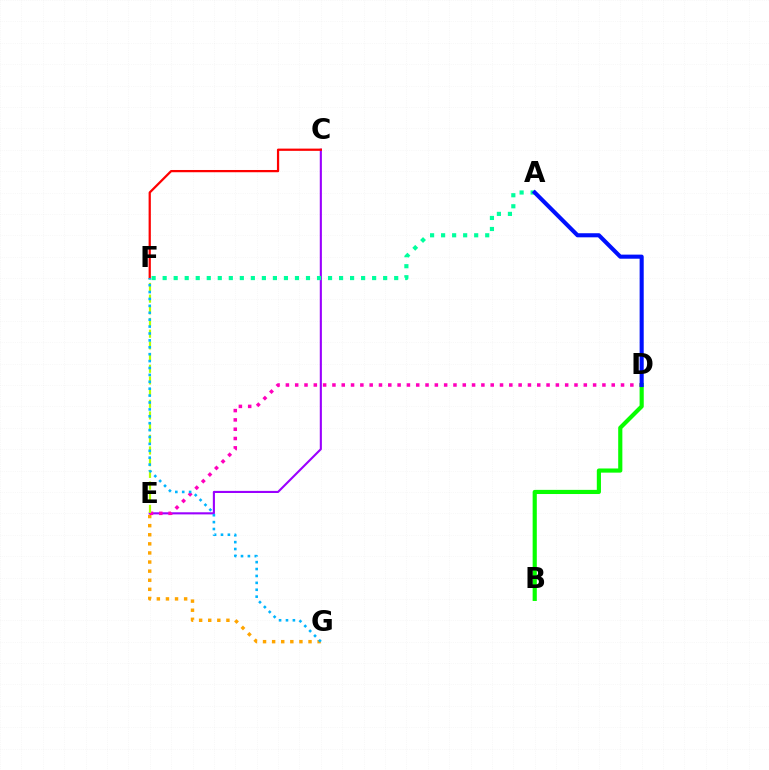{('E', 'G'): [{'color': '#ffa500', 'line_style': 'dotted', 'thickness': 2.47}], ('C', 'E'): [{'color': '#9b00ff', 'line_style': 'solid', 'thickness': 1.52}], ('D', 'E'): [{'color': '#ff00bd', 'line_style': 'dotted', 'thickness': 2.53}], ('B', 'D'): [{'color': '#08ff00', 'line_style': 'solid', 'thickness': 2.99}], ('E', 'F'): [{'color': '#b3ff00', 'line_style': 'dashed', 'thickness': 1.59}], ('A', 'F'): [{'color': '#00ff9d', 'line_style': 'dotted', 'thickness': 3.0}], ('C', 'F'): [{'color': '#ff0000', 'line_style': 'solid', 'thickness': 1.62}], ('A', 'D'): [{'color': '#0010ff', 'line_style': 'solid', 'thickness': 2.94}], ('F', 'G'): [{'color': '#00b5ff', 'line_style': 'dotted', 'thickness': 1.88}]}